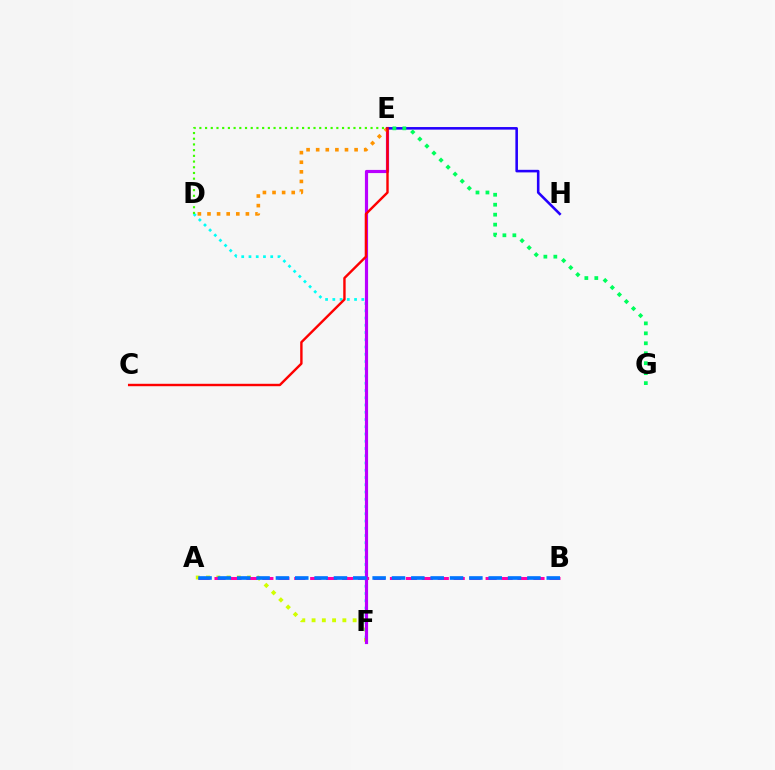{('A', 'F'): [{'color': '#d1ff00', 'line_style': 'dotted', 'thickness': 2.79}], ('A', 'B'): [{'color': '#ff00ac', 'line_style': 'dashed', 'thickness': 2.17}, {'color': '#0074ff', 'line_style': 'dashed', 'thickness': 2.63}], ('D', 'F'): [{'color': '#00fff6', 'line_style': 'dotted', 'thickness': 1.97}], ('E', 'F'): [{'color': '#b900ff', 'line_style': 'solid', 'thickness': 2.28}], ('D', 'E'): [{'color': '#ff9400', 'line_style': 'dotted', 'thickness': 2.61}, {'color': '#3dff00', 'line_style': 'dotted', 'thickness': 1.55}], ('E', 'H'): [{'color': '#2500ff', 'line_style': 'solid', 'thickness': 1.85}], ('E', 'G'): [{'color': '#00ff5c', 'line_style': 'dotted', 'thickness': 2.71}], ('C', 'E'): [{'color': '#ff0000', 'line_style': 'solid', 'thickness': 1.74}]}